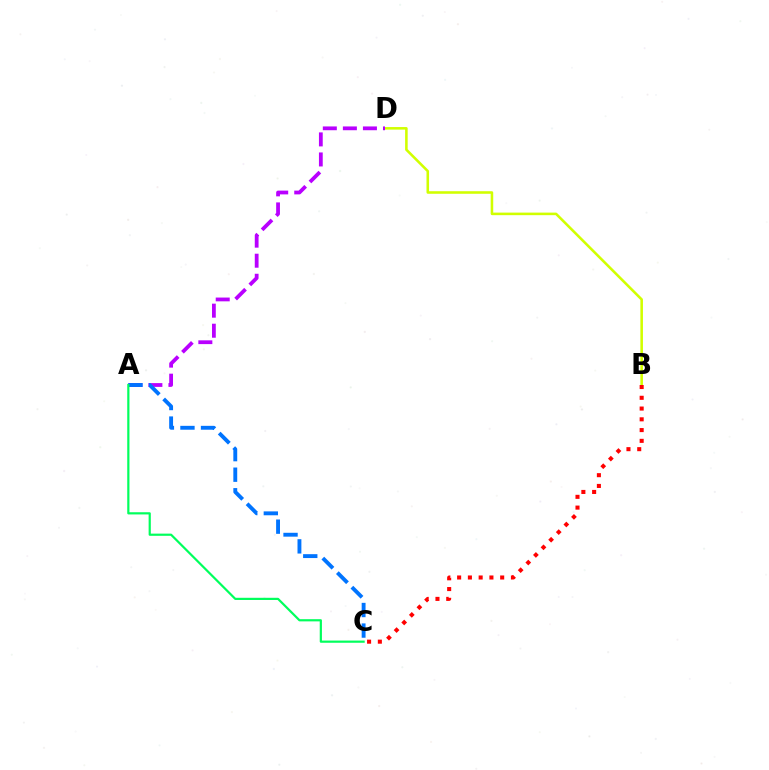{('B', 'D'): [{'color': '#d1ff00', 'line_style': 'solid', 'thickness': 1.85}], ('B', 'C'): [{'color': '#ff0000', 'line_style': 'dotted', 'thickness': 2.92}], ('A', 'D'): [{'color': '#b900ff', 'line_style': 'dashed', 'thickness': 2.72}], ('A', 'C'): [{'color': '#0074ff', 'line_style': 'dashed', 'thickness': 2.79}, {'color': '#00ff5c', 'line_style': 'solid', 'thickness': 1.58}]}